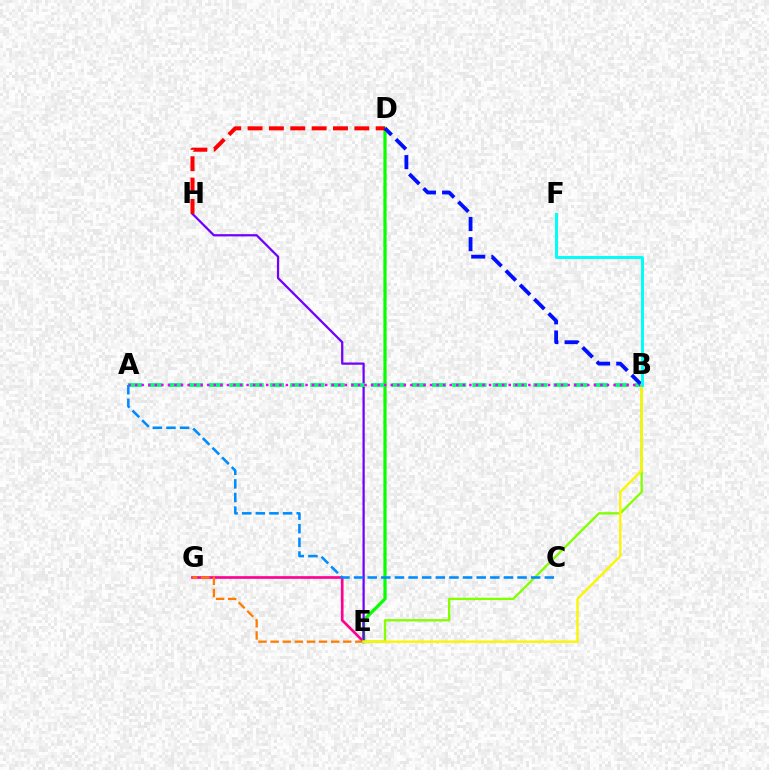{('E', 'G'): [{'color': '#ff0094', 'line_style': 'solid', 'thickness': 1.92}, {'color': '#ff7c00', 'line_style': 'dashed', 'thickness': 1.65}], ('D', 'E'): [{'color': '#08ff00', 'line_style': 'solid', 'thickness': 2.32}], ('E', 'H'): [{'color': '#7200ff', 'line_style': 'solid', 'thickness': 1.62}], ('D', 'H'): [{'color': '#ff0000', 'line_style': 'dashed', 'thickness': 2.9}], ('A', 'B'): [{'color': '#00ff74', 'line_style': 'dashed', 'thickness': 2.75}, {'color': '#ee00ff', 'line_style': 'dotted', 'thickness': 1.78}], ('B', 'D'): [{'color': '#0010ff', 'line_style': 'dashed', 'thickness': 2.74}], ('B', 'E'): [{'color': '#84ff00', 'line_style': 'solid', 'thickness': 1.67}, {'color': '#fcf500', 'line_style': 'solid', 'thickness': 1.7}], ('A', 'C'): [{'color': '#008cff', 'line_style': 'dashed', 'thickness': 1.85}], ('B', 'F'): [{'color': '#00fff6', 'line_style': 'solid', 'thickness': 2.14}]}